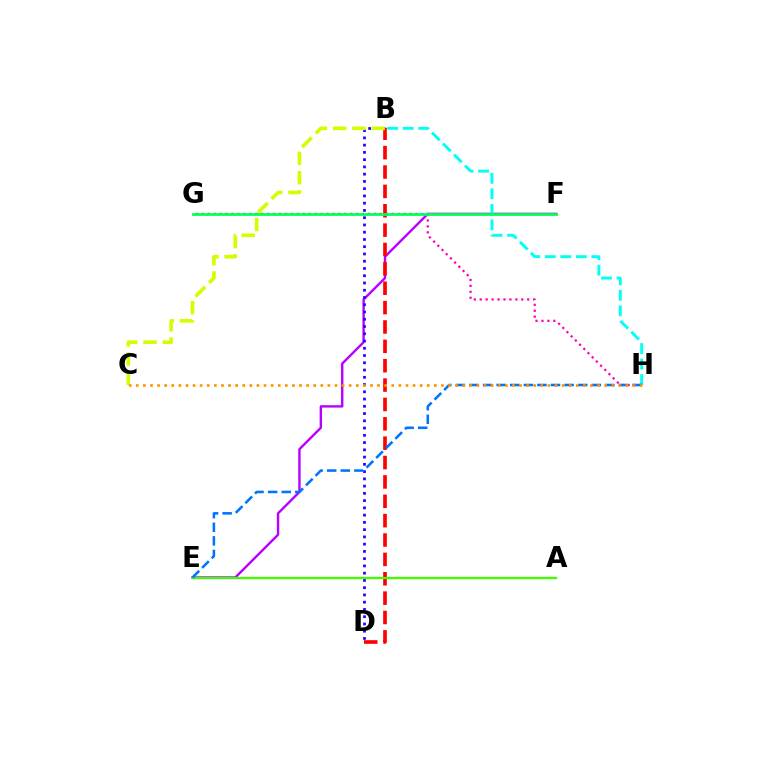{('E', 'F'): [{'color': '#b900ff', 'line_style': 'solid', 'thickness': 1.72}], ('B', 'D'): [{'color': '#2500ff', 'line_style': 'dotted', 'thickness': 1.97}, {'color': '#ff0000', 'line_style': 'dashed', 'thickness': 2.63}], ('B', 'H'): [{'color': '#00fff6', 'line_style': 'dashed', 'thickness': 2.11}], ('G', 'H'): [{'color': '#ff00ac', 'line_style': 'dotted', 'thickness': 1.61}], ('B', 'C'): [{'color': '#d1ff00', 'line_style': 'dashed', 'thickness': 2.62}], ('A', 'E'): [{'color': '#3dff00', 'line_style': 'solid', 'thickness': 1.65}], ('F', 'G'): [{'color': '#00ff5c', 'line_style': 'solid', 'thickness': 1.98}], ('E', 'H'): [{'color': '#0074ff', 'line_style': 'dashed', 'thickness': 1.85}], ('C', 'H'): [{'color': '#ff9400', 'line_style': 'dotted', 'thickness': 1.93}]}